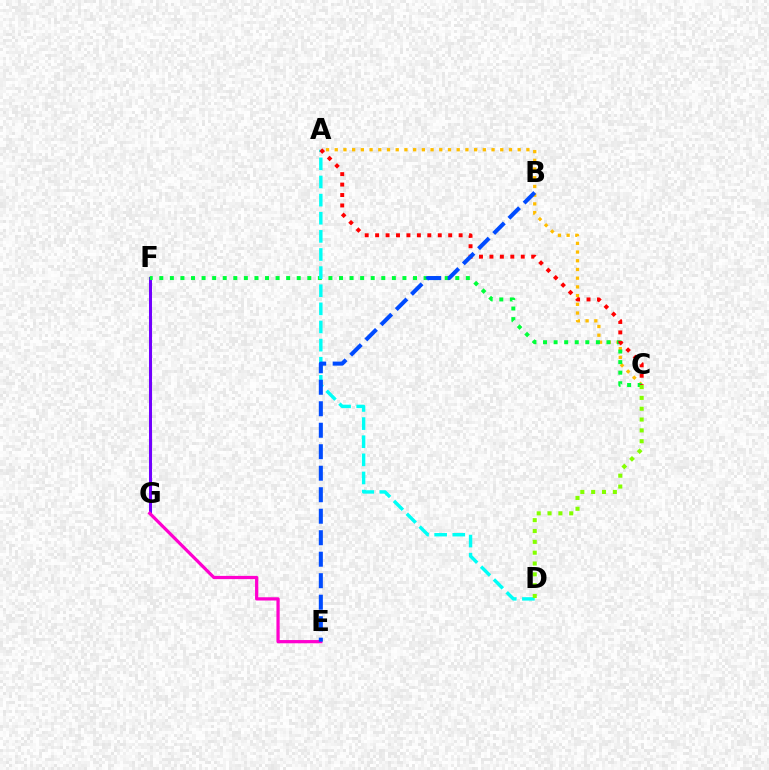{('F', 'G'): [{'color': '#7200ff', 'line_style': 'solid', 'thickness': 2.19}], ('A', 'C'): [{'color': '#ffbd00', 'line_style': 'dotted', 'thickness': 2.37}, {'color': '#ff0000', 'line_style': 'dotted', 'thickness': 2.84}], ('C', 'F'): [{'color': '#00ff39', 'line_style': 'dotted', 'thickness': 2.87}], ('A', 'D'): [{'color': '#00fff6', 'line_style': 'dashed', 'thickness': 2.46}], ('E', 'G'): [{'color': '#ff00cf', 'line_style': 'solid', 'thickness': 2.33}], ('B', 'E'): [{'color': '#004bff', 'line_style': 'dashed', 'thickness': 2.92}], ('C', 'D'): [{'color': '#84ff00', 'line_style': 'dotted', 'thickness': 2.94}]}